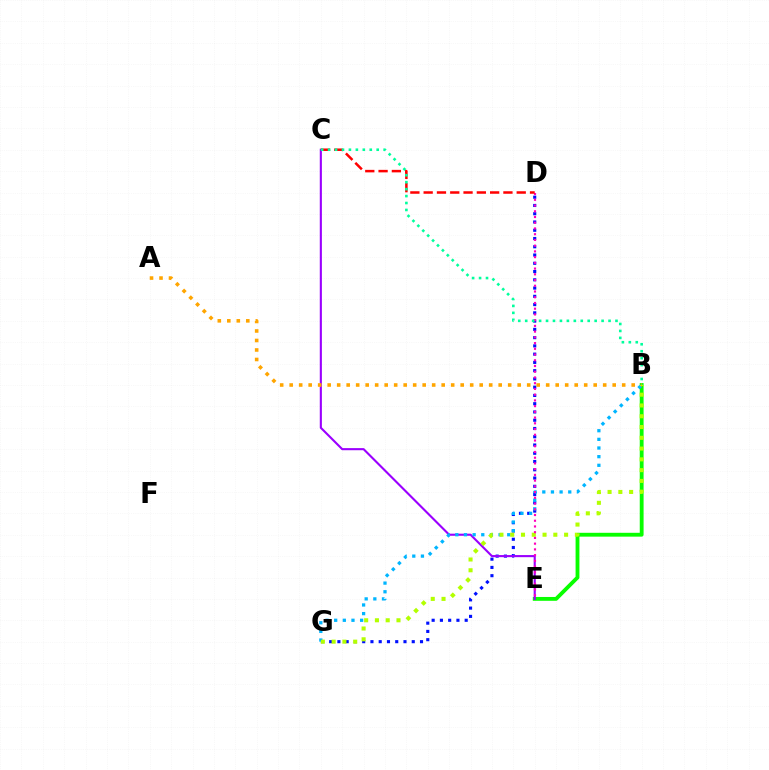{('B', 'E'): [{'color': '#08ff00', 'line_style': 'solid', 'thickness': 2.76}], ('D', 'G'): [{'color': '#0010ff', 'line_style': 'dotted', 'thickness': 2.24}], ('C', 'E'): [{'color': '#9b00ff', 'line_style': 'solid', 'thickness': 1.52}], ('B', 'G'): [{'color': '#00b5ff', 'line_style': 'dotted', 'thickness': 2.35}, {'color': '#b3ff00', 'line_style': 'dotted', 'thickness': 2.93}], ('D', 'E'): [{'color': '#ff00bd', 'line_style': 'dotted', 'thickness': 1.56}], ('C', 'D'): [{'color': '#ff0000', 'line_style': 'dashed', 'thickness': 1.81}], ('B', 'C'): [{'color': '#00ff9d', 'line_style': 'dotted', 'thickness': 1.89}], ('A', 'B'): [{'color': '#ffa500', 'line_style': 'dotted', 'thickness': 2.58}]}